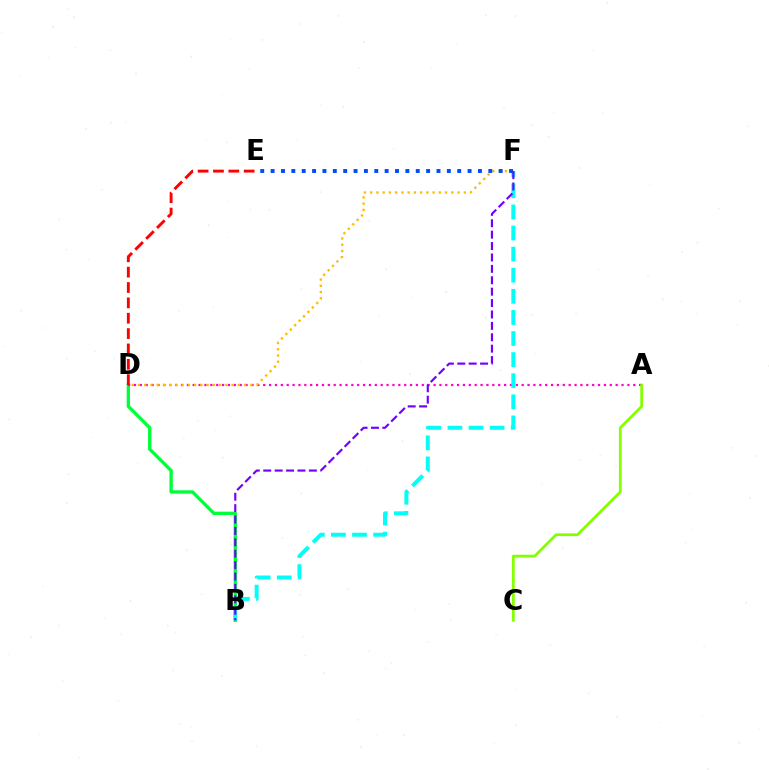{('B', 'D'): [{'color': '#00ff39', 'line_style': 'solid', 'thickness': 2.41}], ('A', 'D'): [{'color': '#ff00cf', 'line_style': 'dotted', 'thickness': 1.6}], ('B', 'F'): [{'color': '#00fff6', 'line_style': 'dashed', 'thickness': 2.87}, {'color': '#7200ff', 'line_style': 'dashed', 'thickness': 1.55}], ('A', 'C'): [{'color': '#84ff00', 'line_style': 'solid', 'thickness': 1.98}], ('D', 'E'): [{'color': '#ff0000', 'line_style': 'dashed', 'thickness': 2.09}], ('D', 'F'): [{'color': '#ffbd00', 'line_style': 'dotted', 'thickness': 1.7}], ('E', 'F'): [{'color': '#004bff', 'line_style': 'dotted', 'thickness': 2.82}]}